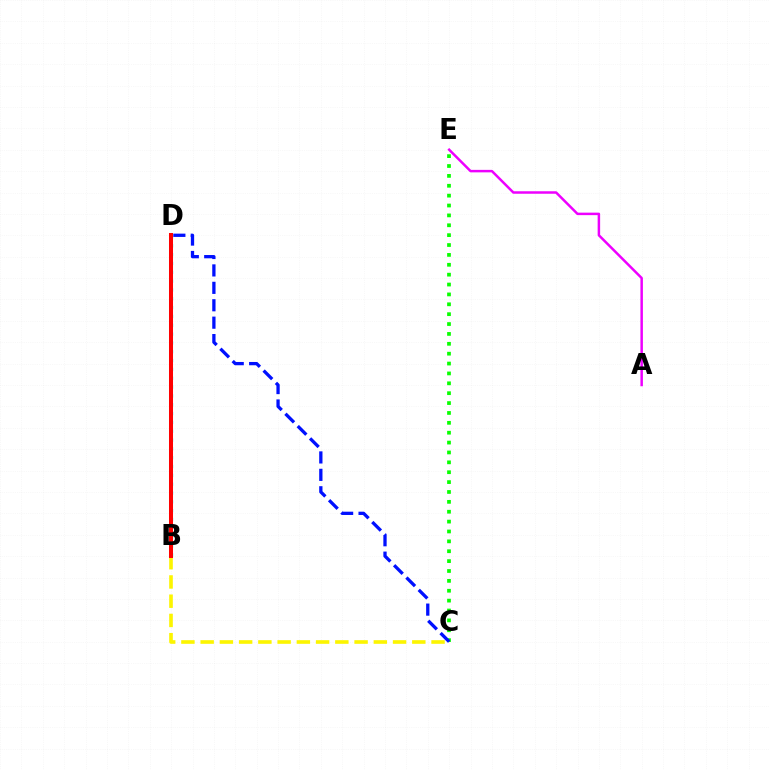{('C', 'E'): [{'color': '#08ff00', 'line_style': 'dotted', 'thickness': 2.68}], ('B', 'D'): [{'color': '#00fff6', 'line_style': 'dotted', 'thickness': 2.4}, {'color': '#ff0000', 'line_style': 'solid', 'thickness': 2.89}], ('A', 'E'): [{'color': '#ee00ff', 'line_style': 'solid', 'thickness': 1.79}], ('B', 'C'): [{'color': '#fcf500', 'line_style': 'dashed', 'thickness': 2.61}], ('C', 'D'): [{'color': '#0010ff', 'line_style': 'dashed', 'thickness': 2.37}]}